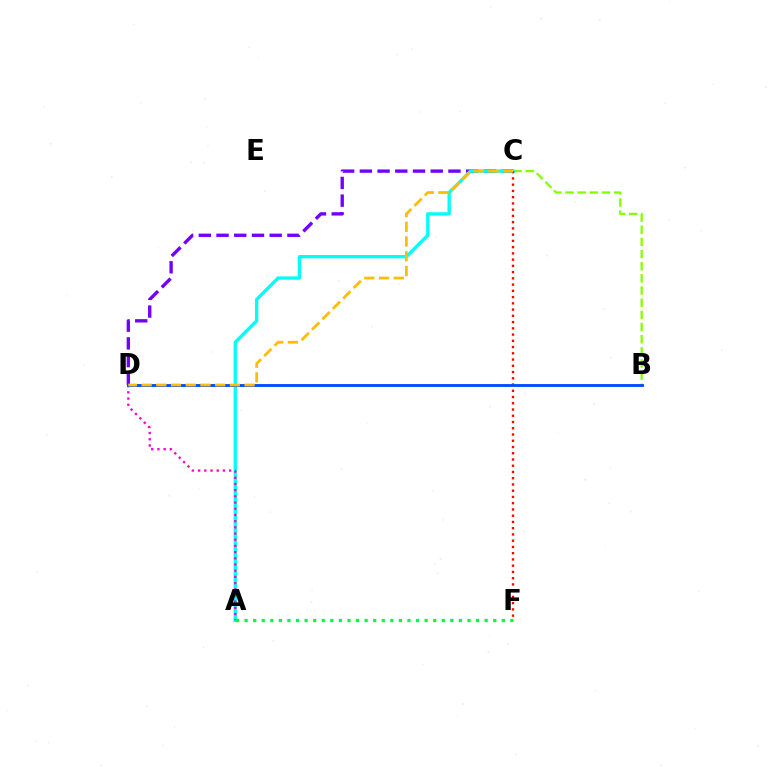{('B', 'C'): [{'color': '#84ff00', 'line_style': 'dashed', 'thickness': 1.65}], ('C', 'D'): [{'color': '#7200ff', 'line_style': 'dashed', 'thickness': 2.41}, {'color': '#ffbd00', 'line_style': 'dashed', 'thickness': 2.0}], ('A', 'C'): [{'color': '#00fff6', 'line_style': 'solid', 'thickness': 2.38}], ('A', 'D'): [{'color': '#ff00cf', 'line_style': 'dotted', 'thickness': 1.68}], ('C', 'F'): [{'color': '#ff0000', 'line_style': 'dotted', 'thickness': 1.7}], ('B', 'D'): [{'color': '#004bff', 'line_style': 'solid', 'thickness': 2.05}], ('A', 'F'): [{'color': '#00ff39', 'line_style': 'dotted', 'thickness': 2.33}]}